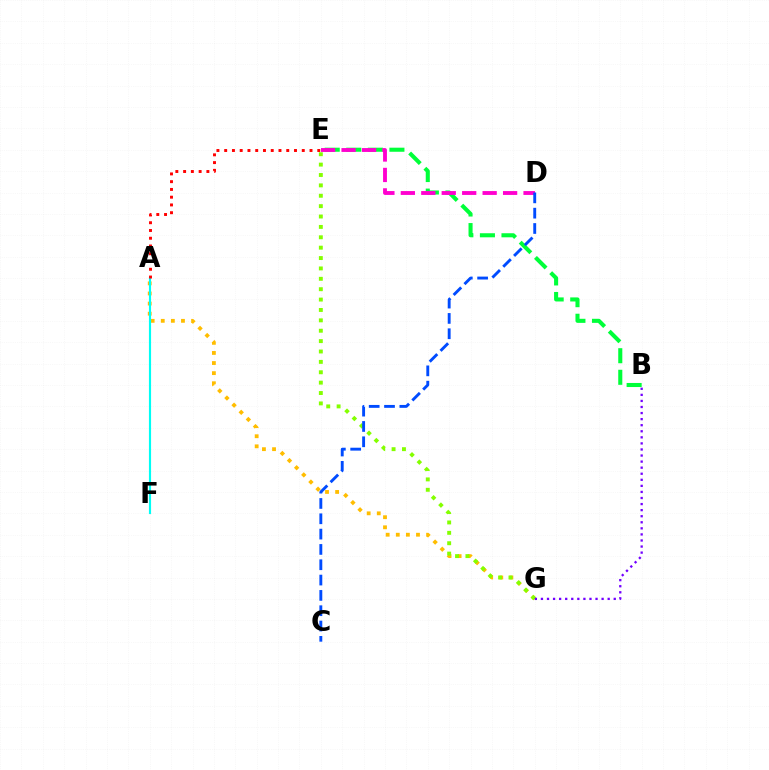{('B', 'E'): [{'color': '#00ff39', 'line_style': 'dashed', 'thickness': 2.93}], ('A', 'G'): [{'color': '#ffbd00', 'line_style': 'dotted', 'thickness': 2.74}], ('D', 'E'): [{'color': '#ff00cf', 'line_style': 'dashed', 'thickness': 2.78}], ('E', 'G'): [{'color': '#84ff00', 'line_style': 'dotted', 'thickness': 2.82}], ('A', 'F'): [{'color': '#00fff6', 'line_style': 'solid', 'thickness': 1.55}], ('C', 'D'): [{'color': '#004bff', 'line_style': 'dashed', 'thickness': 2.08}], ('B', 'G'): [{'color': '#7200ff', 'line_style': 'dotted', 'thickness': 1.65}], ('A', 'E'): [{'color': '#ff0000', 'line_style': 'dotted', 'thickness': 2.11}]}